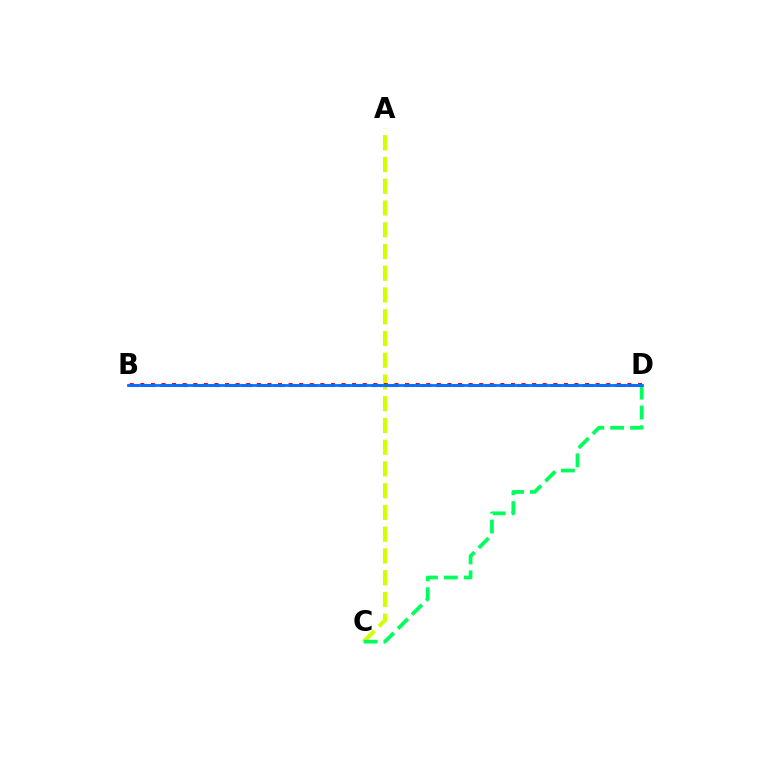{('A', 'C'): [{'color': '#d1ff00', 'line_style': 'dashed', 'thickness': 2.95}], ('C', 'D'): [{'color': '#00ff5c', 'line_style': 'dashed', 'thickness': 2.7}], ('B', 'D'): [{'color': '#b900ff', 'line_style': 'dashed', 'thickness': 2.21}, {'color': '#ff0000', 'line_style': 'dotted', 'thickness': 2.88}, {'color': '#0074ff', 'line_style': 'solid', 'thickness': 2.01}]}